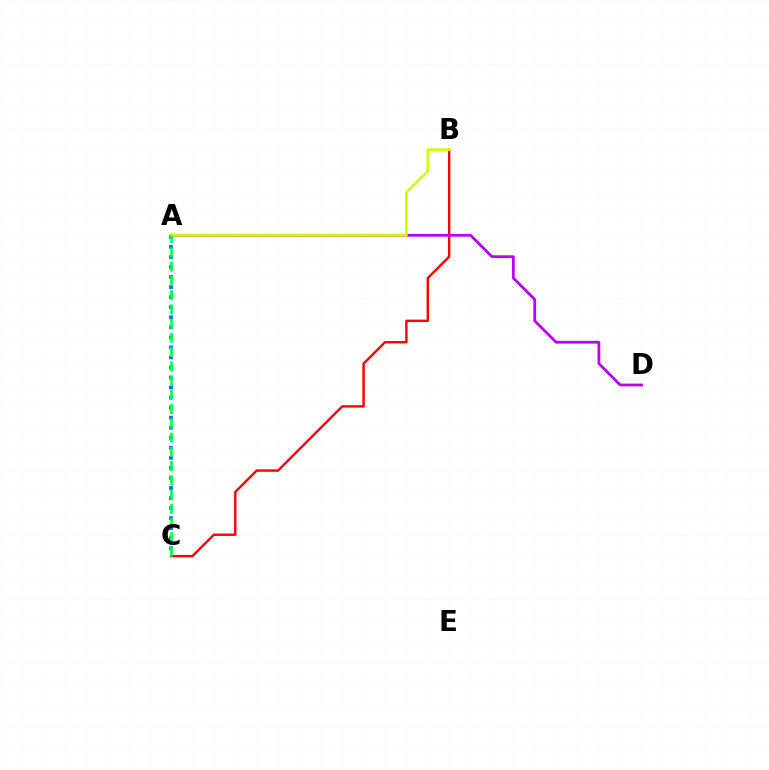{('B', 'C'): [{'color': '#ff0000', 'line_style': 'solid', 'thickness': 1.73}], ('A', 'D'): [{'color': '#b900ff', 'line_style': 'solid', 'thickness': 2.01}], ('A', 'C'): [{'color': '#0074ff', 'line_style': 'dotted', 'thickness': 2.73}, {'color': '#00ff5c', 'line_style': 'dashed', 'thickness': 1.93}], ('A', 'B'): [{'color': '#d1ff00', 'line_style': 'solid', 'thickness': 1.93}]}